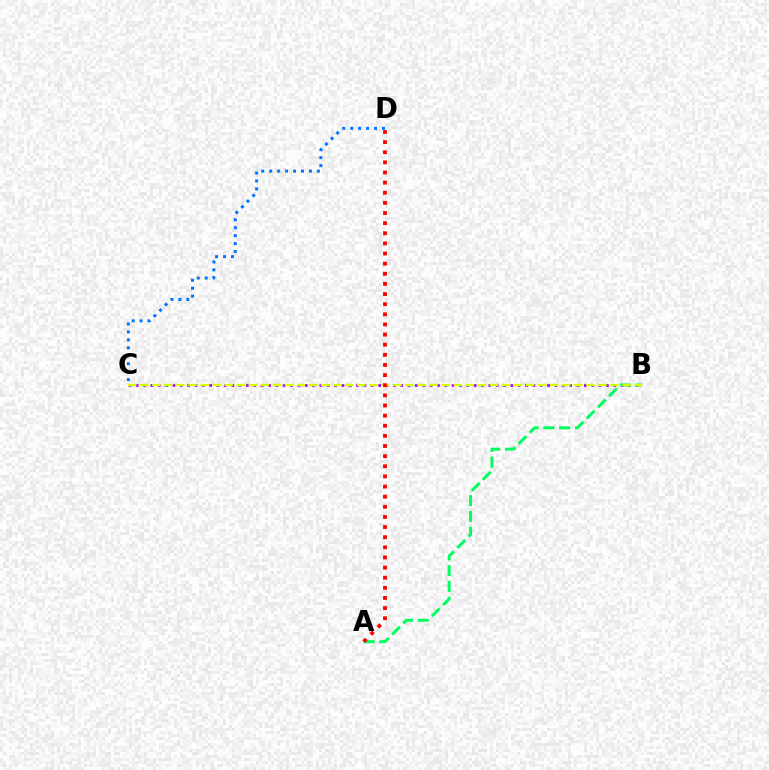{('B', 'C'): [{'color': '#b900ff', 'line_style': 'dotted', 'thickness': 2.0}, {'color': '#d1ff00', 'line_style': 'dashed', 'thickness': 1.64}], ('A', 'B'): [{'color': '#00ff5c', 'line_style': 'dashed', 'thickness': 2.14}], ('A', 'D'): [{'color': '#ff0000', 'line_style': 'dotted', 'thickness': 2.75}], ('C', 'D'): [{'color': '#0074ff', 'line_style': 'dotted', 'thickness': 2.16}]}